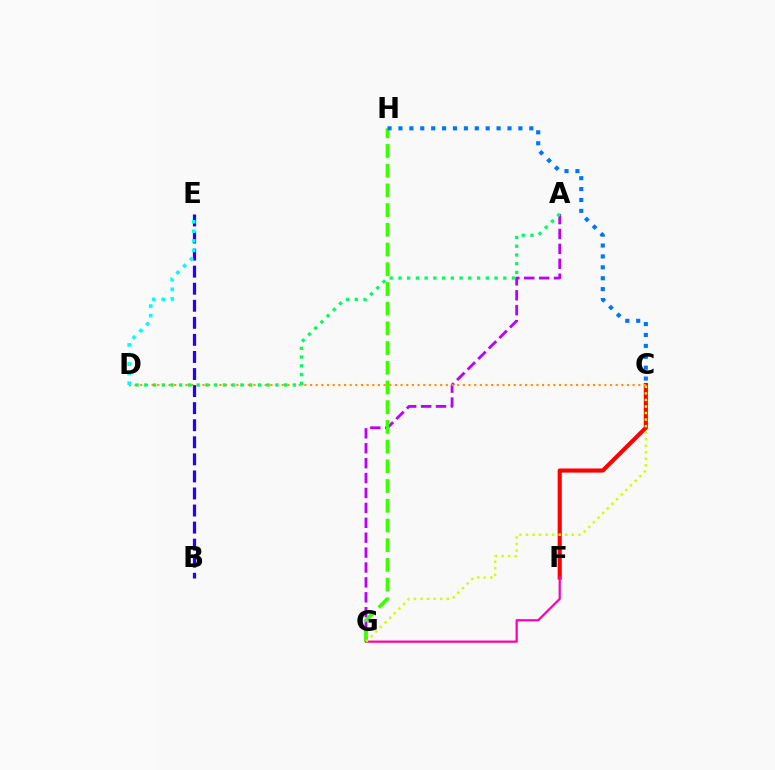{('A', 'G'): [{'color': '#b900ff', 'line_style': 'dashed', 'thickness': 2.02}], ('G', 'H'): [{'color': '#3dff00', 'line_style': 'dashed', 'thickness': 2.68}], ('C', 'F'): [{'color': '#ff0000', 'line_style': 'solid', 'thickness': 2.98}], ('B', 'E'): [{'color': '#2500ff', 'line_style': 'dashed', 'thickness': 2.32}], ('C', 'D'): [{'color': '#ff9400', 'line_style': 'dotted', 'thickness': 1.54}], ('C', 'H'): [{'color': '#0074ff', 'line_style': 'dotted', 'thickness': 2.96}], ('D', 'E'): [{'color': '#00fff6', 'line_style': 'dotted', 'thickness': 2.6}], ('A', 'D'): [{'color': '#00ff5c', 'line_style': 'dotted', 'thickness': 2.37}], ('F', 'G'): [{'color': '#ff00ac', 'line_style': 'solid', 'thickness': 1.6}], ('C', 'G'): [{'color': '#d1ff00', 'line_style': 'dotted', 'thickness': 1.78}]}